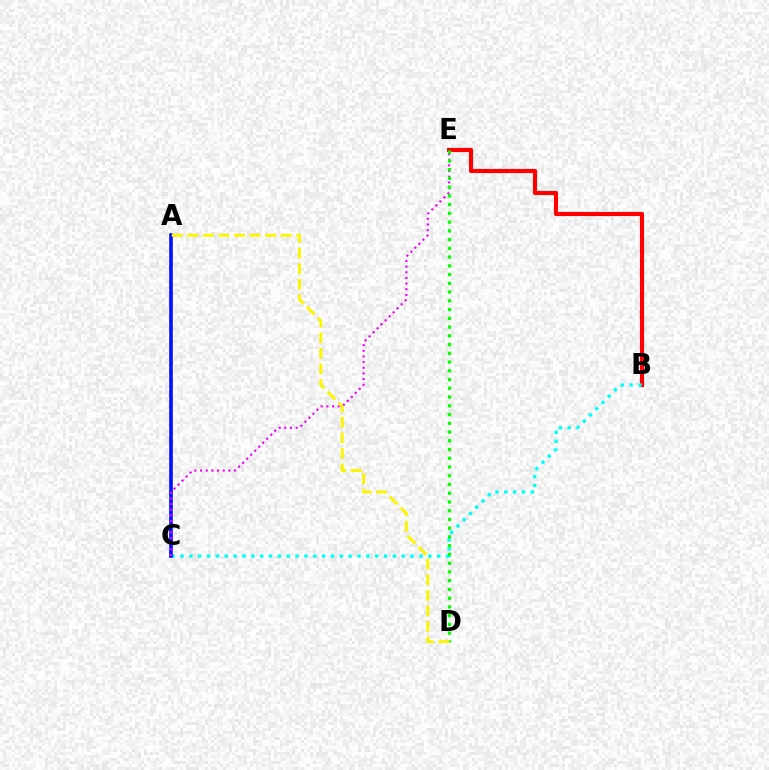{('B', 'E'): [{'color': '#ff0000', 'line_style': 'solid', 'thickness': 2.98}], ('B', 'C'): [{'color': '#00fff6', 'line_style': 'dotted', 'thickness': 2.4}], ('A', 'C'): [{'color': '#0010ff', 'line_style': 'solid', 'thickness': 2.61}], ('C', 'E'): [{'color': '#ee00ff', 'line_style': 'dotted', 'thickness': 1.54}], ('D', 'E'): [{'color': '#08ff00', 'line_style': 'dotted', 'thickness': 2.38}], ('A', 'D'): [{'color': '#fcf500', 'line_style': 'dashed', 'thickness': 2.12}]}